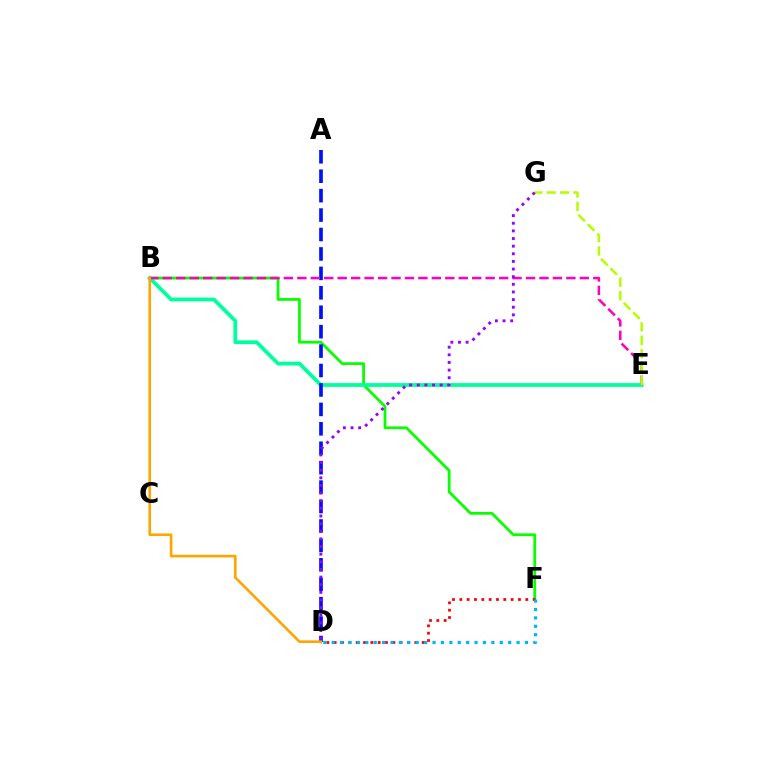{('B', 'F'): [{'color': '#08ff00', 'line_style': 'solid', 'thickness': 1.99}], ('B', 'E'): [{'color': '#00ff9d', 'line_style': 'solid', 'thickness': 2.72}, {'color': '#ff00bd', 'line_style': 'dashed', 'thickness': 1.83}], ('D', 'F'): [{'color': '#ff0000', 'line_style': 'dotted', 'thickness': 1.99}, {'color': '#00b5ff', 'line_style': 'dotted', 'thickness': 2.28}], ('A', 'D'): [{'color': '#0010ff', 'line_style': 'dashed', 'thickness': 2.64}], ('E', 'G'): [{'color': '#b3ff00', 'line_style': 'dashed', 'thickness': 1.82}], ('B', 'D'): [{'color': '#ffa500', 'line_style': 'solid', 'thickness': 1.89}], ('D', 'G'): [{'color': '#9b00ff', 'line_style': 'dotted', 'thickness': 2.07}]}